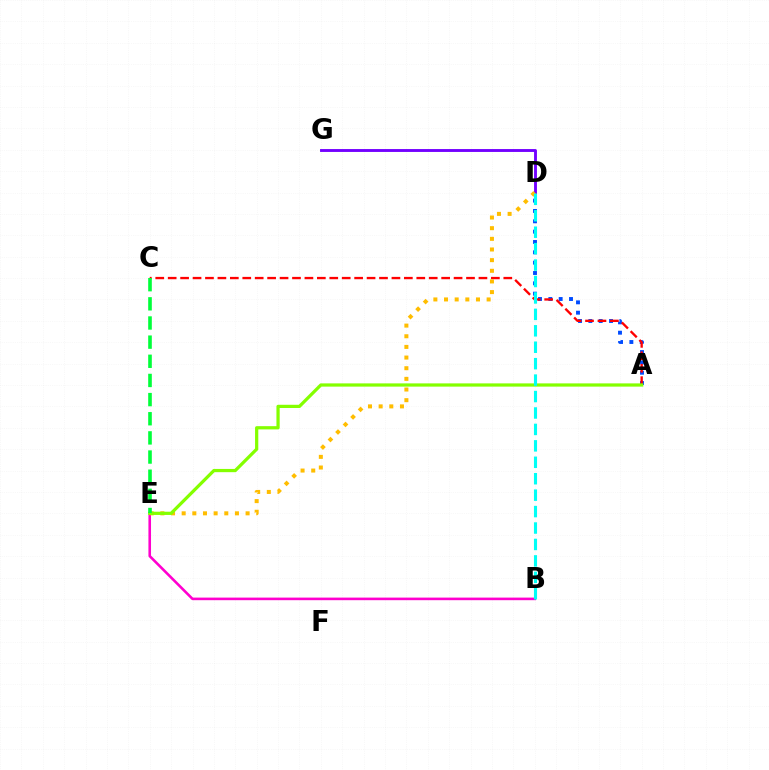{('A', 'D'): [{'color': '#004bff', 'line_style': 'dotted', 'thickness': 2.81}], ('B', 'E'): [{'color': '#ff00cf', 'line_style': 'solid', 'thickness': 1.87}], ('A', 'C'): [{'color': '#ff0000', 'line_style': 'dashed', 'thickness': 1.69}], ('D', 'G'): [{'color': '#7200ff', 'line_style': 'solid', 'thickness': 2.07}], ('D', 'E'): [{'color': '#ffbd00', 'line_style': 'dotted', 'thickness': 2.89}], ('A', 'E'): [{'color': '#84ff00', 'line_style': 'solid', 'thickness': 2.33}], ('C', 'E'): [{'color': '#00ff39', 'line_style': 'dashed', 'thickness': 2.6}], ('B', 'D'): [{'color': '#00fff6', 'line_style': 'dashed', 'thickness': 2.23}]}